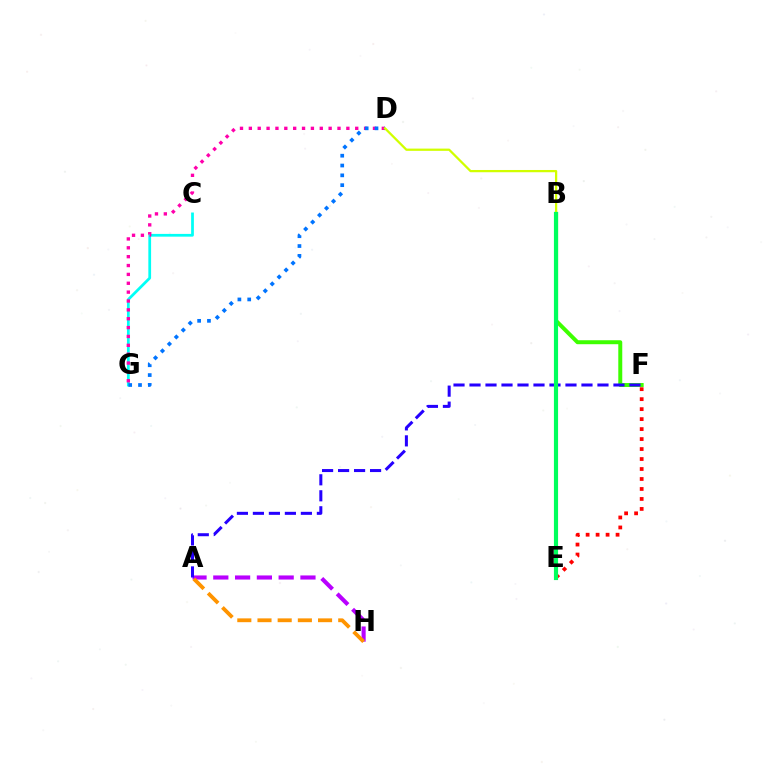{('B', 'F'): [{'color': '#3dff00', 'line_style': 'solid', 'thickness': 2.86}], ('C', 'G'): [{'color': '#00fff6', 'line_style': 'solid', 'thickness': 1.98}], ('D', 'G'): [{'color': '#ff00ac', 'line_style': 'dotted', 'thickness': 2.41}, {'color': '#0074ff', 'line_style': 'dotted', 'thickness': 2.67}], ('B', 'D'): [{'color': '#d1ff00', 'line_style': 'solid', 'thickness': 1.62}], ('A', 'H'): [{'color': '#b900ff', 'line_style': 'dashed', 'thickness': 2.96}, {'color': '#ff9400', 'line_style': 'dashed', 'thickness': 2.74}], ('A', 'F'): [{'color': '#2500ff', 'line_style': 'dashed', 'thickness': 2.17}], ('E', 'F'): [{'color': '#ff0000', 'line_style': 'dotted', 'thickness': 2.71}], ('B', 'E'): [{'color': '#00ff5c', 'line_style': 'solid', 'thickness': 2.99}]}